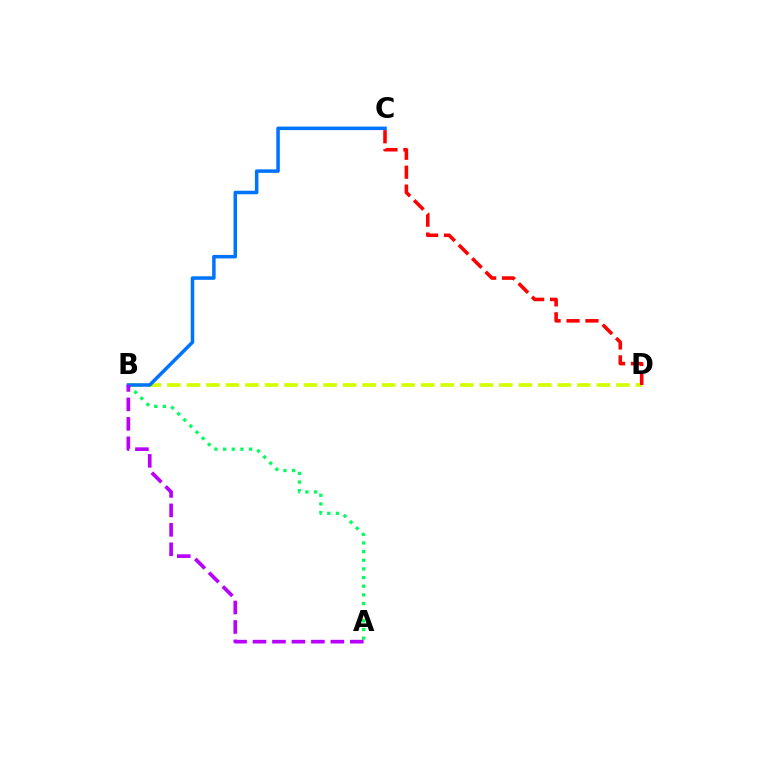{('B', 'D'): [{'color': '#d1ff00', 'line_style': 'dashed', 'thickness': 2.65}], ('C', 'D'): [{'color': '#ff0000', 'line_style': 'dashed', 'thickness': 2.57}], ('A', 'B'): [{'color': '#00ff5c', 'line_style': 'dotted', 'thickness': 2.35}, {'color': '#b900ff', 'line_style': 'dashed', 'thickness': 2.64}], ('B', 'C'): [{'color': '#0074ff', 'line_style': 'solid', 'thickness': 2.53}]}